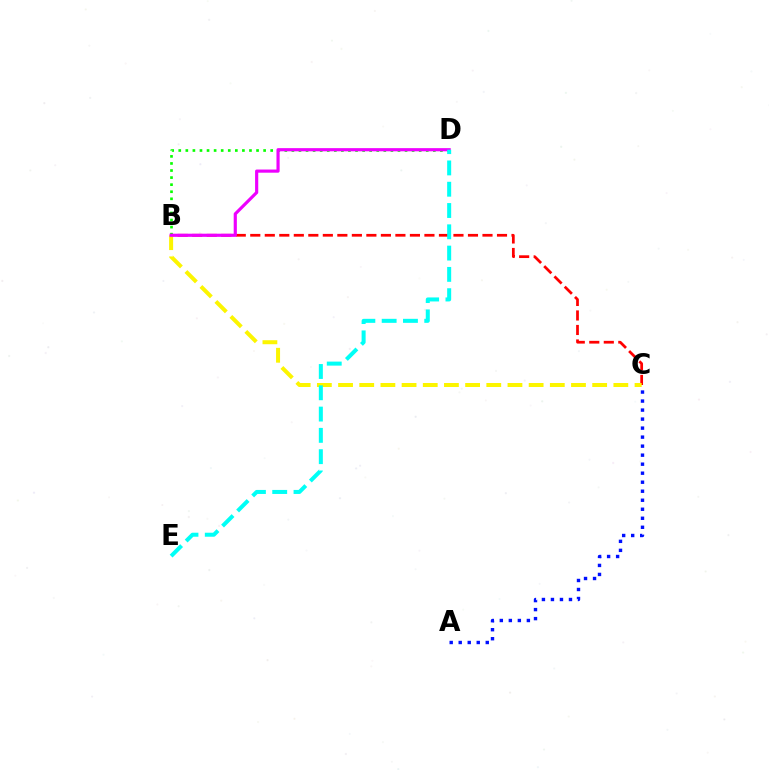{('B', 'D'): [{'color': '#08ff00', 'line_style': 'dotted', 'thickness': 1.92}, {'color': '#ee00ff', 'line_style': 'solid', 'thickness': 2.28}], ('B', 'C'): [{'color': '#ff0000', 'line_style': 'dashed', 'thickness': 1.97}, {'color': '#fcf500', 'line_style': 'dashed', 'thickness': 2.88}], ('A', 'C'): [{'color': '#0010ff', 'line_style': 'dotted', 'thickness': 2.45}], ('D', 'E'): [{'color': '#00fff6', 'line_style': 'dashed', 'thickness': 2.89}]}